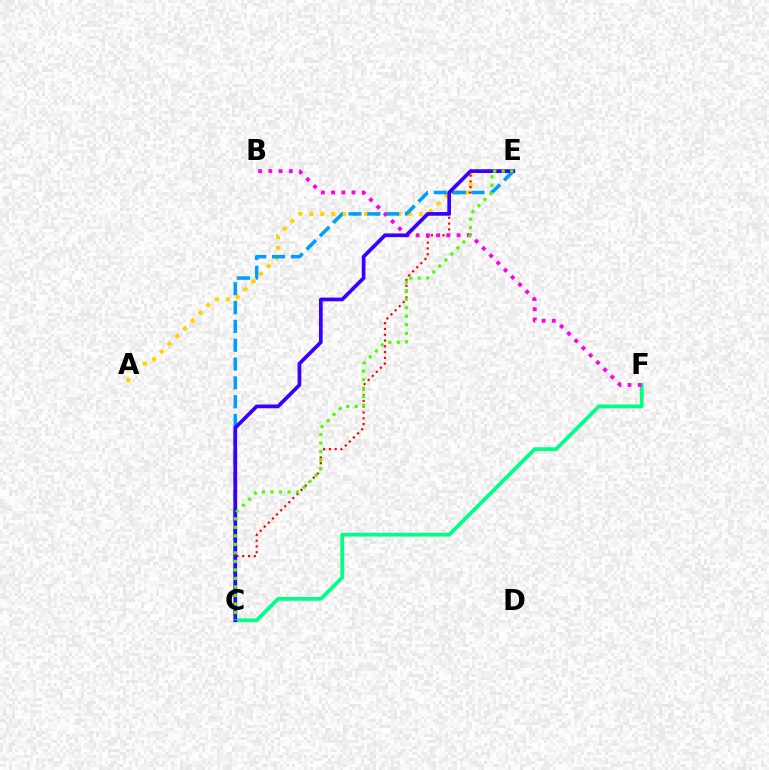{('A', 'E'): [{'color': '#ffd500', 'line_style': 'dotted', 'thickness': 2.98}], ('C', 'E'): [{'color': '#ff0000', 'line_style': 'dotted', 'thickness': 1.57}, {'color': '#009eff', 'line_style': 'dashed', 'thickness': 2.56}, {'color': '#3700ff', 'line_style': 'solid', 'thickness': 2.67}, {'color': '#4fff00', 'line_style': 'dotted', 'thickness': 2.31}], ('C', 'F'): [{'color': '#00ff86', 'line_style': 'solid', 'thickness': 2.71}], ('B', 'F'): [{'color': '#ff00ed', 'line_style': 'dotted', 'thickness': 2.78}]}